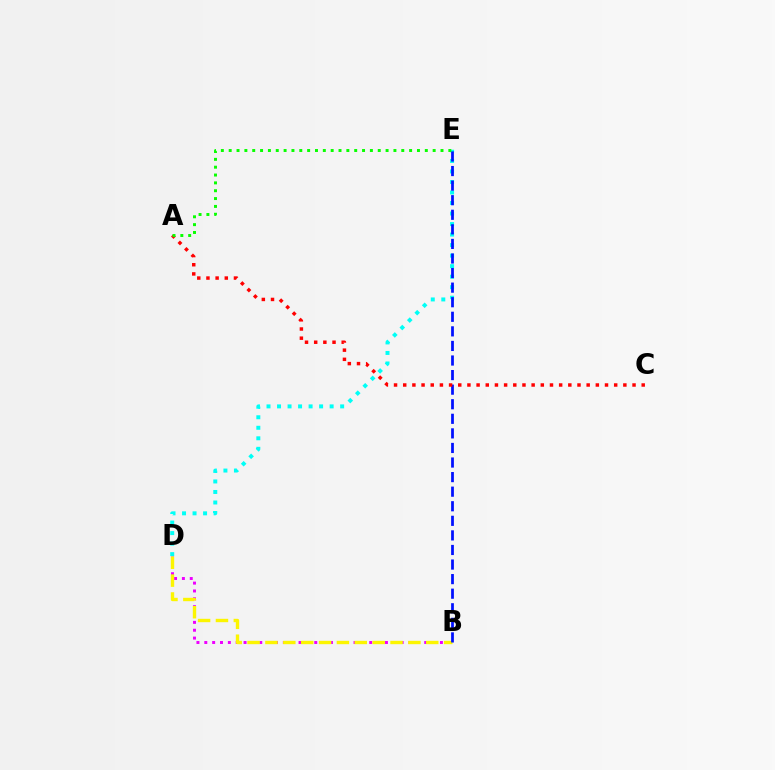{('B', 'D'): [{'color': '#ee00ff', 'line_style': 'dotted', 'thickness': 2.13}, {'color': '#fcf500', 'line_style': 'dashed', 'thickness': 2.43}], ('D', 'E'): [{'color': '#00fff6', 'line_style': 'dotted', 'thickness': 2.86}], ('B', 'E'): [{'color': '#0010ff', 'line_style': 'dashed', 'thickness': 1.98}], ('A', 'C'): [{'color': '#ff0000', 'line_style': 'dotted', 'thickness': 2.49}], ('A', 'E'): [{'color': '#08ff00', 'line_style': 'dotted', 'thickness': 2.13}]}